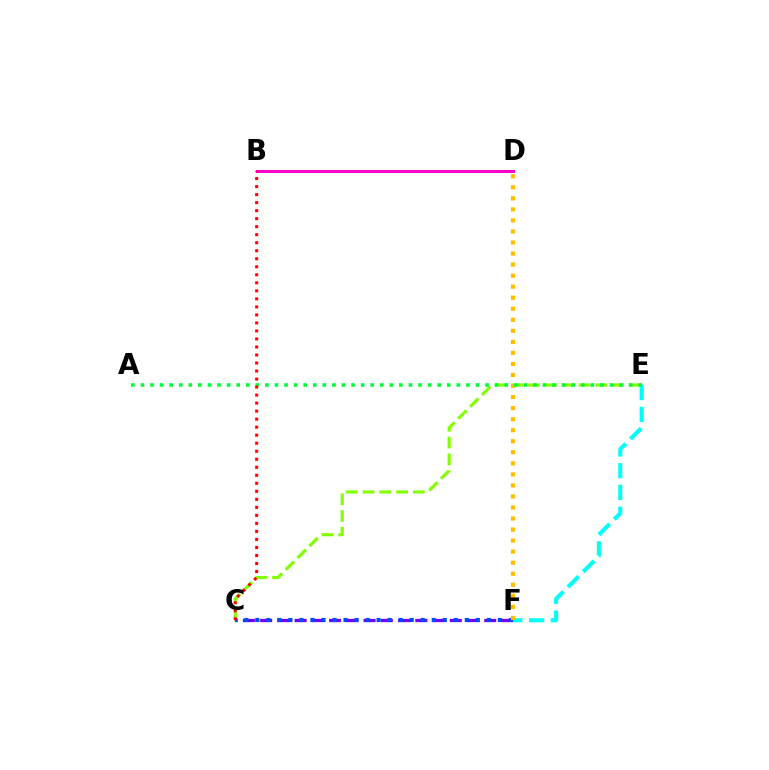{('B', 'D'): [{'color': '#ff00cf', 'line_style': 'solid', 'thickness': 2.17}], ('C', 'E'): [{'color': '#84ff00', 'line_style': 'dashed', 'thickness': 2.28}], ('C', 'F'): [{'color': '#7200ff', 'line_style': 'dashed', 'thickness': 2.34}, {'color': '#004bff', 'line_style': 'dotted', 'thickness': 3.0}], ('E', 'F'): [{'color': '#00fff6', 'line_style': 'dashed', 'thickness': 2.95}], ('D', 'F'): [{'color': '#ffbd00', 'line_style': 'dotted', 'thickness': 3.0}], ('A', 'E'): [{'color': '#00ff39', 'line_style': 'dotted', 'thickness': 2.6}], ('B', 'C'): [{'color': '#ff0000', 'line_style': 'dotted', 'thickness': 2.18}]}